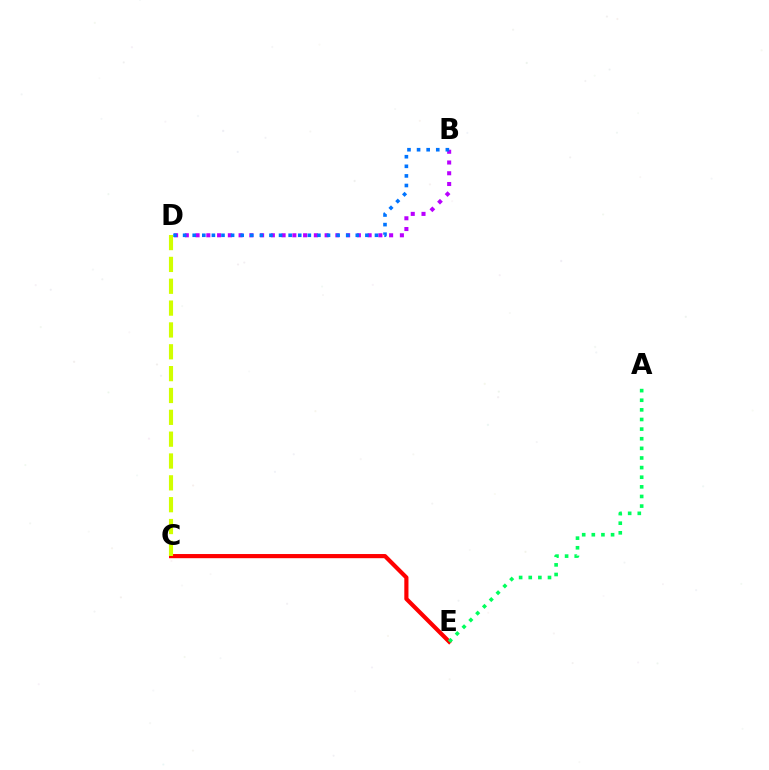{('B', 'D'): [{'color': '#b900ff', 'line_style': 'dotted', 'thickness': 2.92}, {'color': '#0074ff', 'line_style': 'dotted', 'thickness': 2.61}], ('C', 'E'): [{'color': '#ff0000', 'line_style': 'solid', 'thickness': 3.0}], ('A', 'E'): [{'color': '#00ff5c', 'line_style': 'dotted', 'thickness': 2.61}], ('C', 'D'): [{'color': '#d1ff00', 'line_style': 'dashed', 'thickness': 2.97}]}